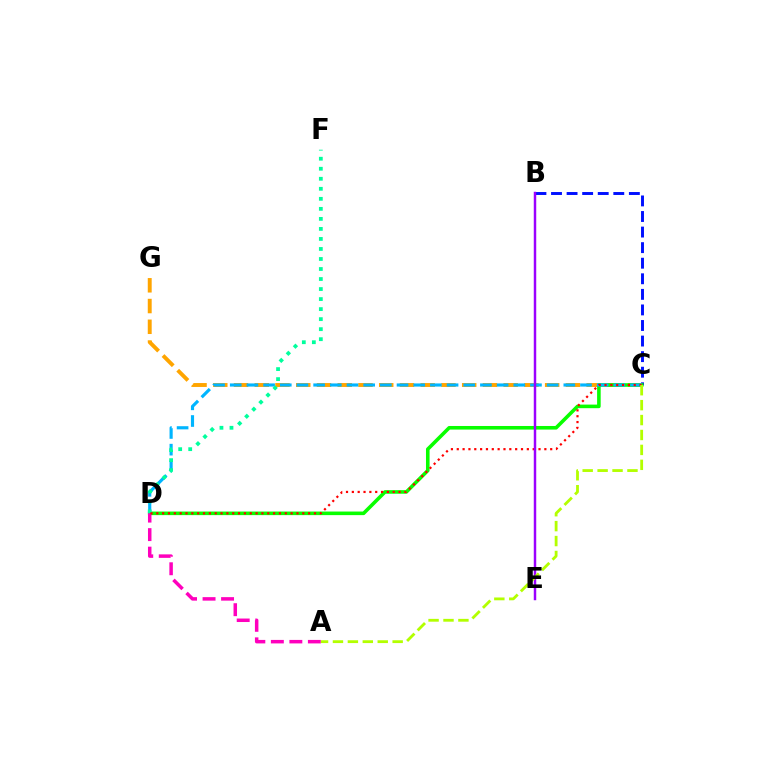{('B', 'C'): [{'color': '#0010ff', 'line_style': 'dashed', 'thickness': 2.12}], ('C', 'G'): [{'color': '#ffa500', 'line_style': 'dashed', 'thickness': 2.82}], ('C', 'D'): [{'color': '#08ff00', 'line_style': 'solid', 'thickness': 2.58}, {'color': '#00b5ff', 'line_style': 'dashed', 'thickness': 2.27}, {'color': '#ff0000', 'line_style': 'dotted', 'thickness': 1.59}], ('D', 'F'): [{'color': '#00ff9d', 'line_style': 'dotted', 'thickness': 2.72}], ('A', 'D'): [{'color': '#ff00bd', 'line_style': 'dashed', 'thickness': 2.51}], ('B', 'E'): [{'color': '#9b00ff', 'line_style': 'solid', 'thickness': 1.77}], ('A', 'C'): [{'color': '#b3ff00', 'line_style': 'dashed', 'thickness': 2.03}]}